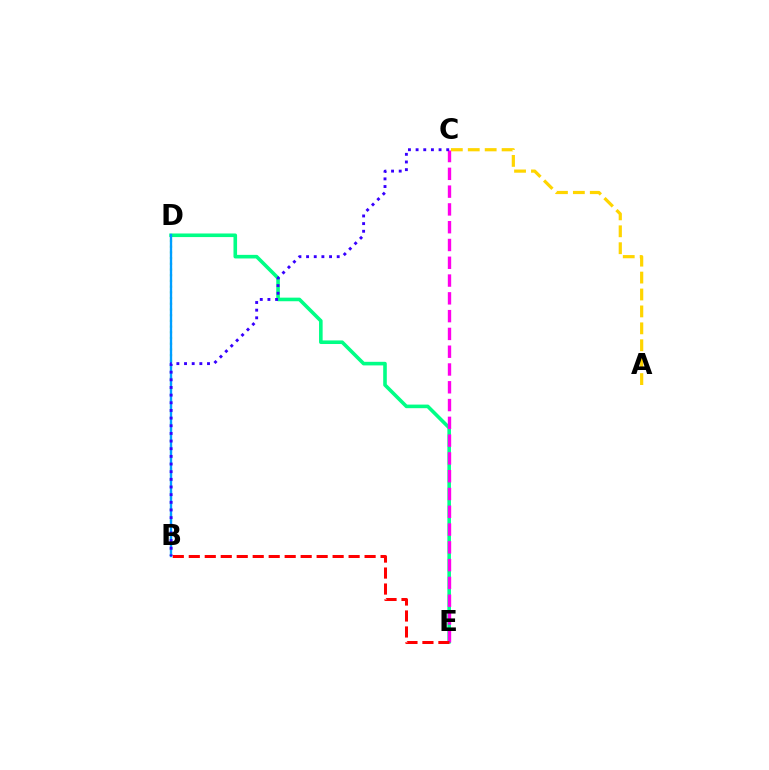{('D', 'E'): [{'color': '#00ff86', 'line_style': 'solid', 'thickness': 2.59}], ('B', 'D'): [{'color': '#4fff00', 'line_style': 'dotted', 'thickness': 1.55}, {'color': '#009eff', 'line_style': 'solid', 'thickness': 1.69}], ('C', 'E'): [{'color': '#ff00ed', 'line_style': 'dashed', 'thickness': 2.42}], ('B', 'C'): [{'color': '#3700ff', 'line_style': 'dotted', 'thickness': 2.08}], ('B', 'E'): [{'color': '#ff0000', 'line_style': 'dashed', 'thickness': 2.17}], ('A', 'C'): [{'color': '#ffd500', 'line_style': 'dashed', 'thickness': 2.3}]}